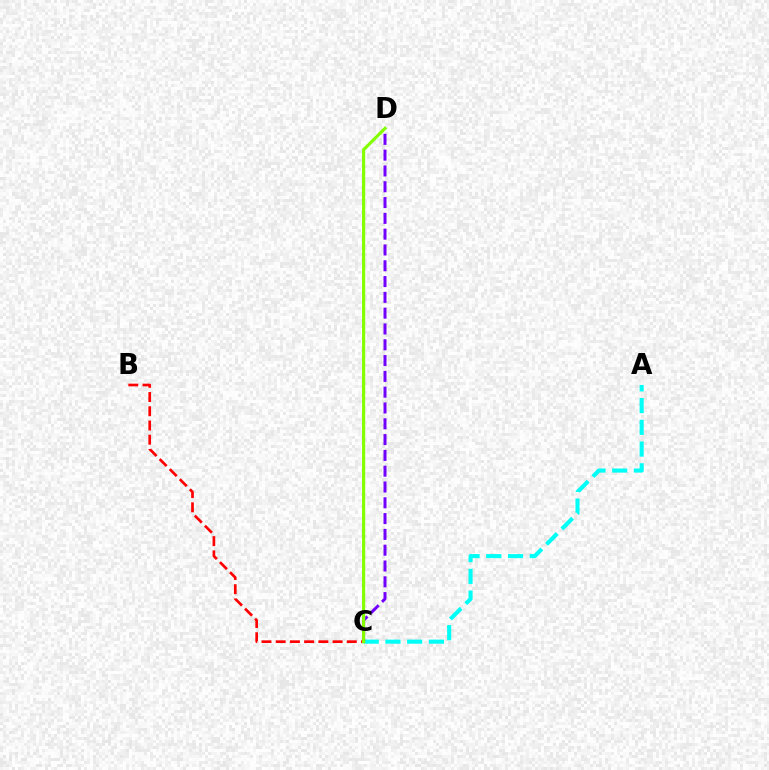{('A', 'C'): [{'color': '#00fff6', 'line_style': 'dashed', 'thickness': 2.95}], ('B', 'C'): [{'color': '#ff0000', 'line_style': 'dashed', 'thickness': 1.93}], ('C', 'D'): [{'color': '#7200ff', 'line_style': 'dashed', 'thickness': 2.15}, {'color': '#84ff00', 'line_style': 'solid', 'thickness': 2.26}]}